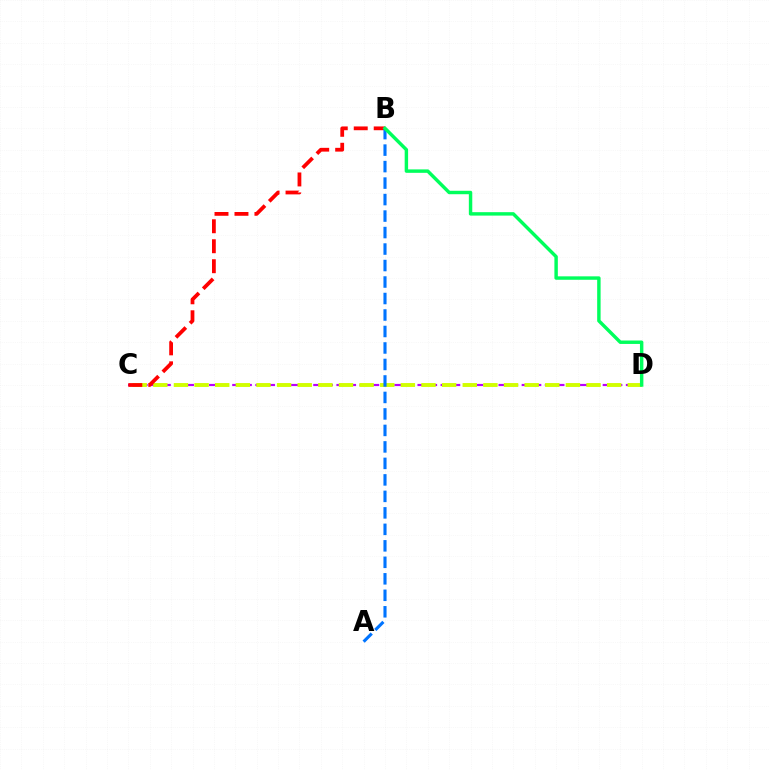{('C', 'D'): [{'color': '#b900ff', 'line_style': 'dashed', 'thickness': 1.57}, {'color': '#d1ff00', 'line_style': 'dashed', 'thickness': 2.8}], ('B', 'C'): [{'color': '#ff0000', 'line_style': 'dashed', 'thickness': 2.71}], ('A', 'B'): [{'color': '#0074ff', 'line_style': 'dashed', 'thickness': 2.24}], ('B', 'D'): [{'color': '#00ff5c', 'line_style': 'solid', 'thickness': 2.47}]}